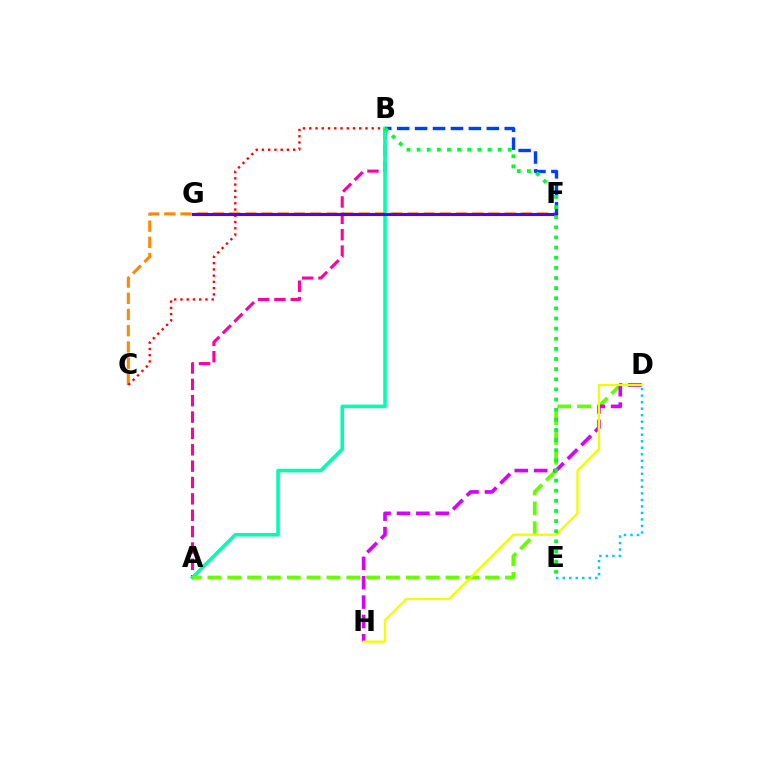{('C', 'F'): [{'color': '#ff8800', 'line_style': 'dashed', 'thickness': 2.2}], ('B', 'C'): [{'color': '#ff0000', 'line_style': 'dotted', 'thickness': 1.7}], ('A', 'B'): [{'color': '#ff00a0', 'line_style': 'dashed', 'thickness': 2.22}, {'color': '#00ffaf', 'line_style': 'solid', 'thickness': 2.58}], ('B', 'F'): [{'color': '#003fff', 'line_style': 'dashed', 'thickness': 2.44}], ('A', 'D'): [{'color': '#66ff00', 'line_style': 'dashed', 'thickness': 2.69}], ('F', 'G'): [{'color': '#4f00ff', 'line_style': 'solid', 'thickness': 2.23}], ('D', 'H'): [{'color': '#d600ff', 'line_style': 'dashed', 'thickness': 2.63}, {'color': '#eeff00', 'line_style': 'solid', 'thickness': 1.66}], ('D', 'E'): [{'color': '#00c7ff', 'line_style': 'dotted', 'thickness': 1.77}], ('B', 'E'): [{'color': '#00ff27', 'line_style': 'dotted', 'thickness': 2.75}]}